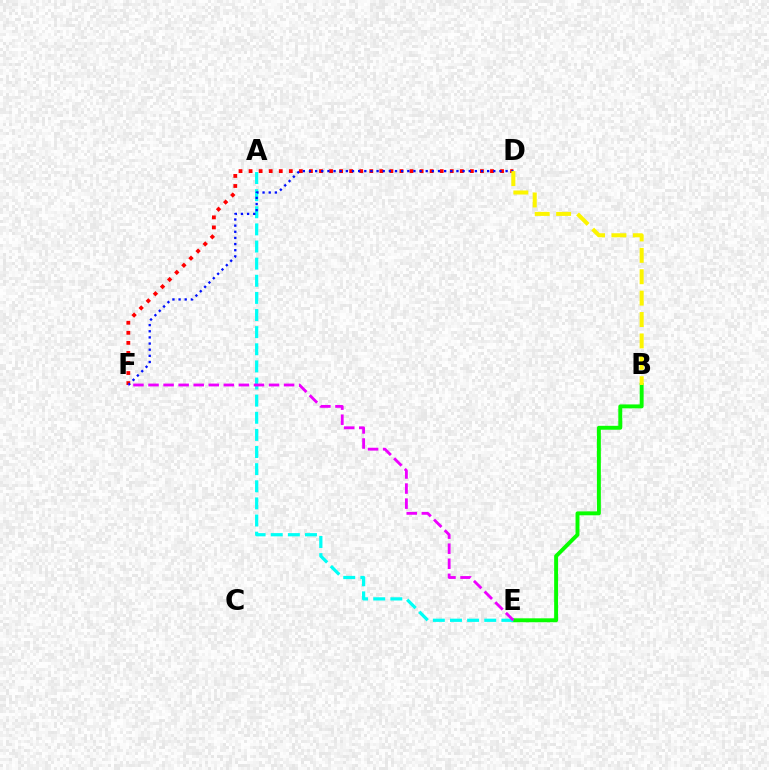{('B', 'E'): [{'color': '#08ff00', 'line_style': 'solid', 'thickness': 2.82}], ('A', 'E'): [{'color': '#00fff6', 'line_style': 'dashed', 'thickness': 2.33}], ('D', 'F'): [{'color': '#ff0000', 'line_style': 'dotted', 'thickness': 2.73}, {'color': '#0010ff', 'line_style': 'dotted', 'thickness': 1.67}], ('B', 'D'): [{'color': '#fcf500', 'line_style': 'dashed', 'thickness': 2.91}], ('E', 'F'): [{'color': '#ee00ff', 'line_style': 'dashed', 'thickness': 2.05}]}